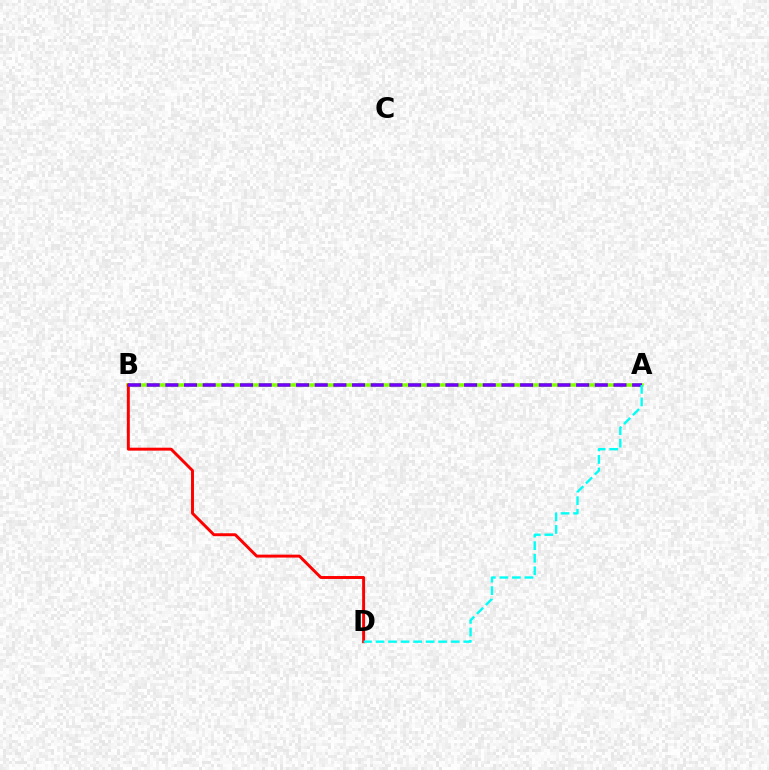{('A', 'B'): [{'color': '#84ff00', 'line_style': 'solid', 'thickness': 2.52}, {'color': '#7200ff', 'line_style': 'dashed', 'thickness': 2.54}], ('B', 'D'): [{'color': '#ff0000', 'line_style': 'solid', 'thickness': 2.11}], ('A', 'D'): [{'color': '#00fff6', 'line_style': 'dashed', 'thickness': 1.7}]}